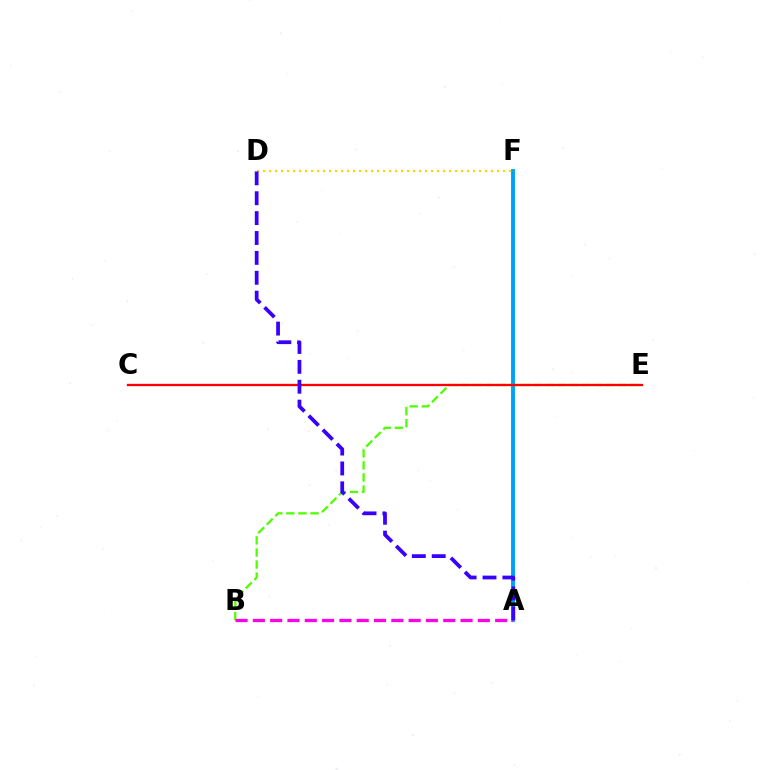{('A', 'F'): [{'color': '#00ff86', 'line_style': 'solid', 'thickness': 2.64}, {'color': '#009eff', 'line_style': 'solid', 'thickness': 2.69}], ('B', 'E'): [{'color': '#4fff00', 'line_style': 'dashed', 'thickness': 1.64}], ('A', 'B'): [{'color': '#ff00ed', 'line_style': 'dashed', 'thickness': 2.35}], ('C', 'E'): [{'color': '#ff0000', 'line_style': 'solid', 'thickness': 1.66}], ('D', 'F'): [{'color': '#ffd500', 'line_style': 'dotted', 'thickness': 1.63}], ('A', 'D'): [{'color': '#3700ff', 'line_style': 'dashed', 'thickness': 2.7}]}